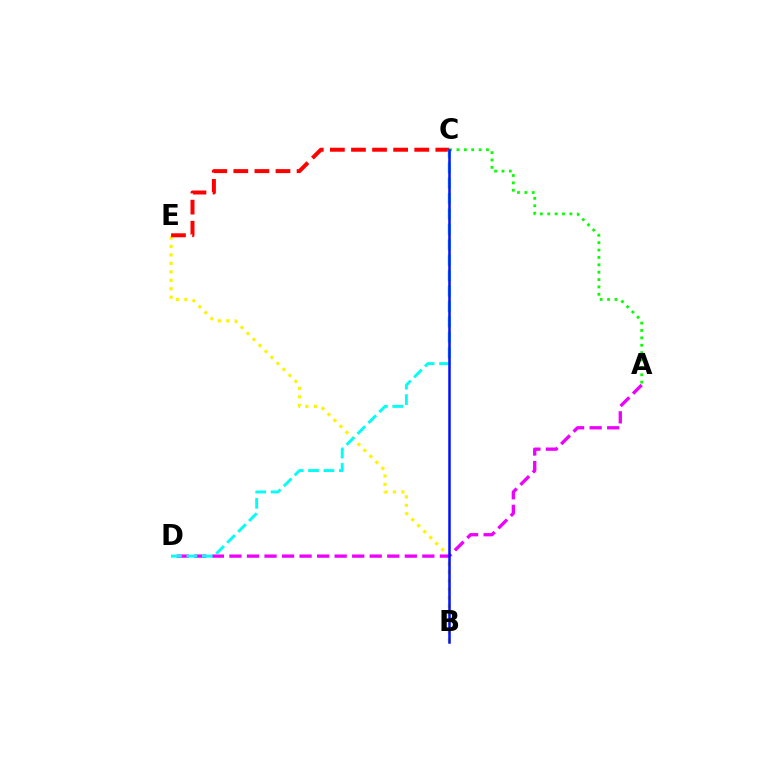{('A', 'C'): [{'color': '#08ff00', 'line_style': 'dotted', 'thickness': 2.0}], ('B', 'E'): [{'color': '#fcf500', 'line_style': 'dotted', 'thickness': 2.3}], ('A', 'D'): [{'color': '#ee00ff', 'line_style': 'dashed', 'thickness': 2.38}], ('C', 'E'): [{'color': '#ff0000', 'line_style': 'dashed', 'thickness': 2.86}], ('C', 'D'): [{'color': '#00fff6', 'line_style': 'dashed', 'thickness': 2.09}], ('B', 'C'): [{'color': '#0010ff', 'line_style': 'solid', 'thickness': 1.8}]}